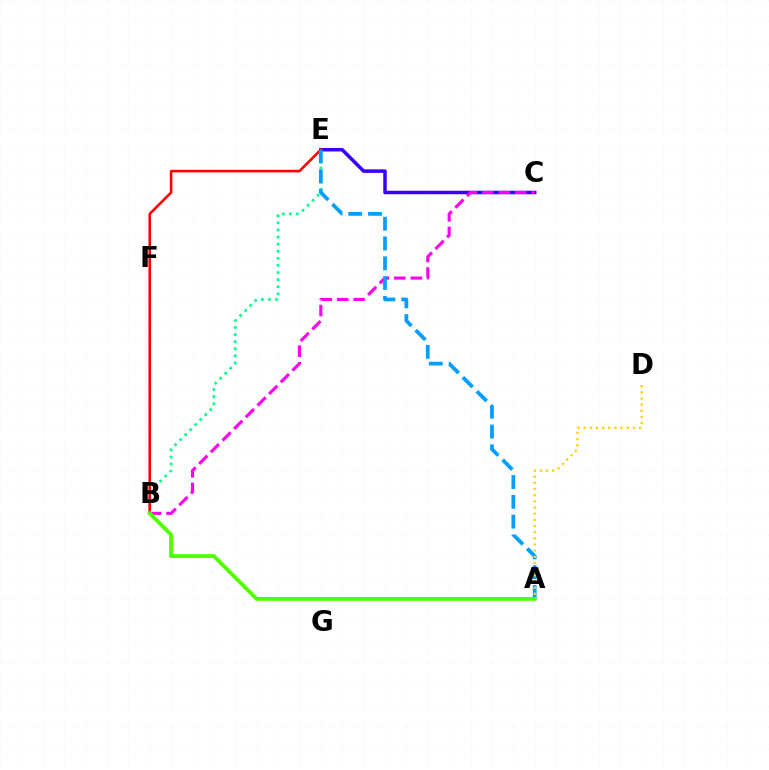{('B', 'E'): [{'color': '#00ff86', 'line_style': 'dotted', 'thickness': 1.93}, {'color': '#ff0000', 'line_style': 'solid', 'thickness': 1.86}], ('C', 'E'): [{'color': '#3700ff', 'line_style': 'solid', 'thickness': 2.53}], ('B', 'C'): [{'color': '#ff00ed', 'line_style': 'dashed', 'thickness': 2.24}], ('A', 'E'): [{'color': '#009eff', 'line_style': 'dashed', 'thickness': 2.69}], ('A', 'B'): [{'color': '#4fff00', 'line_style': 'solid', 'thickness': 2.77}], ('A', 'D'): [{'color': '#ffd500', 'line_style': 'dotted', 'thickness': 1.67}]}